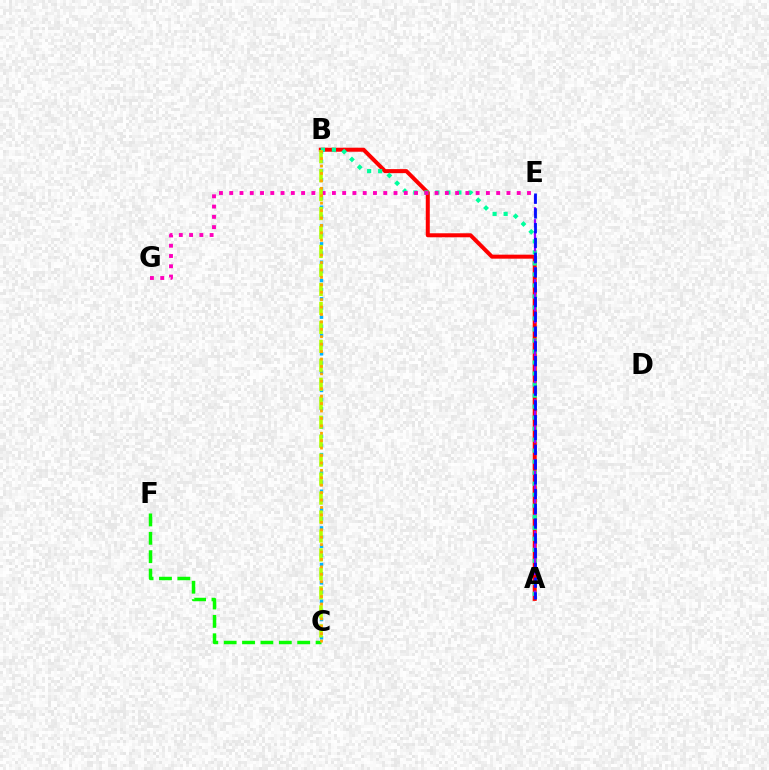{('C', 'F'): [{'color': '#08ff00', 'line_style': 'dashed', 'thickness': 2.5}], ('A', 'B'): [{'color': '#ff0000', 'line_style': 'solid', 'thickness': 2.89}, {'color': '#00ff9d', 'line_style': 'dotted', 'thickness': 2.99}], ('A', 'E'): [{'color': '#9b00ff', 'line_style': 'dashed', 'thickness': 1.63}, {'color': '#0010ff', 'line_style': 'dashed', 'thickness': 2.01}], ('E', 'G'): [{'color': '#ff00bd', 'line_style': 'dotted', 'thickness': 2.79}], ('B', 'C'): [{'color': '#00b5ff', 'line_style': 'dotted', 'thickness': 2.49}, {'color': '#b3ff00', 'line_style': 'dashed', 'thickness': 2.58}, {'color': '#ffa500', 'line_style': 'dotted', 'thickness': 2.02}]}